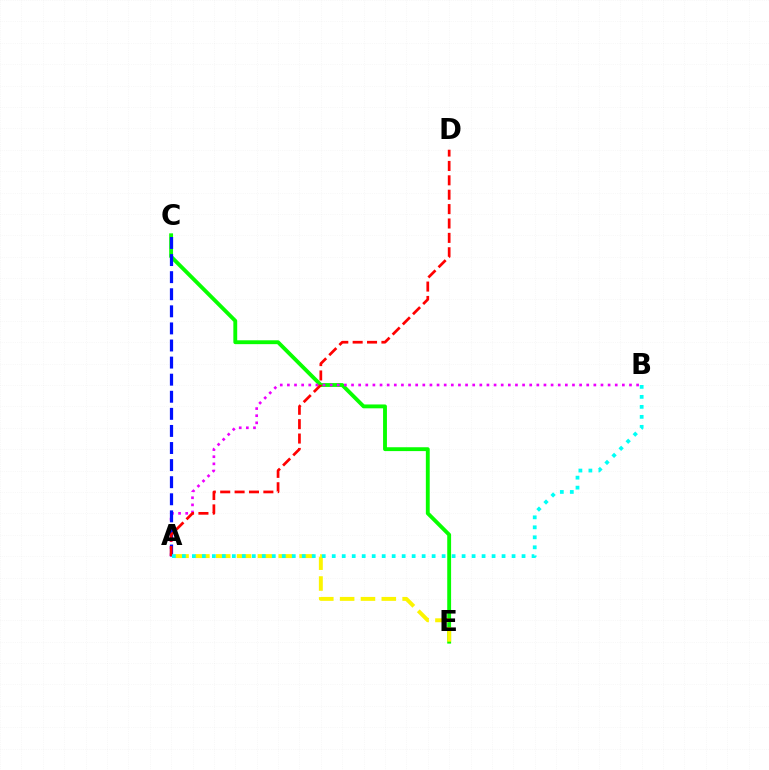{('C', 'E'): [{'color': '#08ff00', 'line_style': 'solid', 'thickness': 2.78}], ('A', 'B'): [{'color': '#ee00ff', 'line_style': 'dotted', 'thickness': 1.94}, {'color': '#00fff6', 'line_style': 'dotted', 'thickness': 2.71}], ('A', 'C'): [{'color': '#0010ff', 'line_style': 'dashed', 'thickness': 2.32}], ('A', 'D'): [{'color': '#ff0000', 'line_style': 'dashed', 'thickness': 1.95}], ('A', 'E'): [{'color': '#fcf500', 'line_style': 'dashed', 'thickness': 2.83}]}